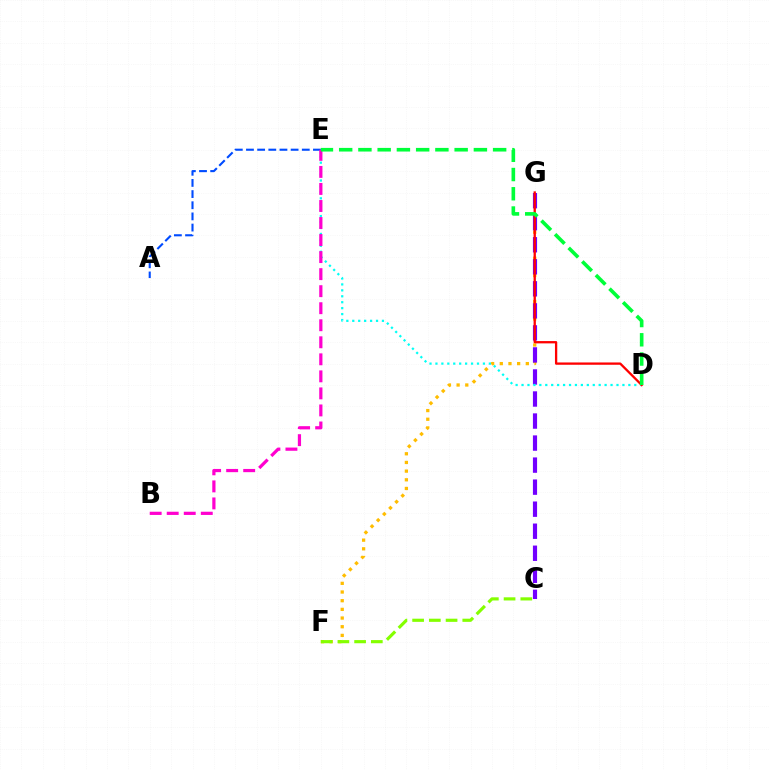{('F', 'G'): [{'color': '#ffbd00', 'line_style': 'dotted', 'thickness': 2.36}], ('C', 'G'): [{'color': '#7200ff', 'line_style': 'dashed', 'thickness': 2.99}], ('D', 'E'): [{'color': '#00fff6', 'line_style': 'dotted', 'thickness': 1.61}, {'color': '#00ff39', 'line_style': 'dashed', 'thickness': 2.61}], ('A', 'E'): [{'color': '#004bff', 'line_style': 'dashed', 'thickness': 1.52}], ('B', 'E'): [{'color': '#ff00cf', 'line_style': 'dashed', 'thickness': 2.31}], ('D', 'G'): [{'color': '#ff0000', 'line_style': 'solid', 'thickness': 1.66}], ('C', 'F'): [{'color': '#84ff00', 'line_style': 'dashed', 'thickness': 2.27}]}